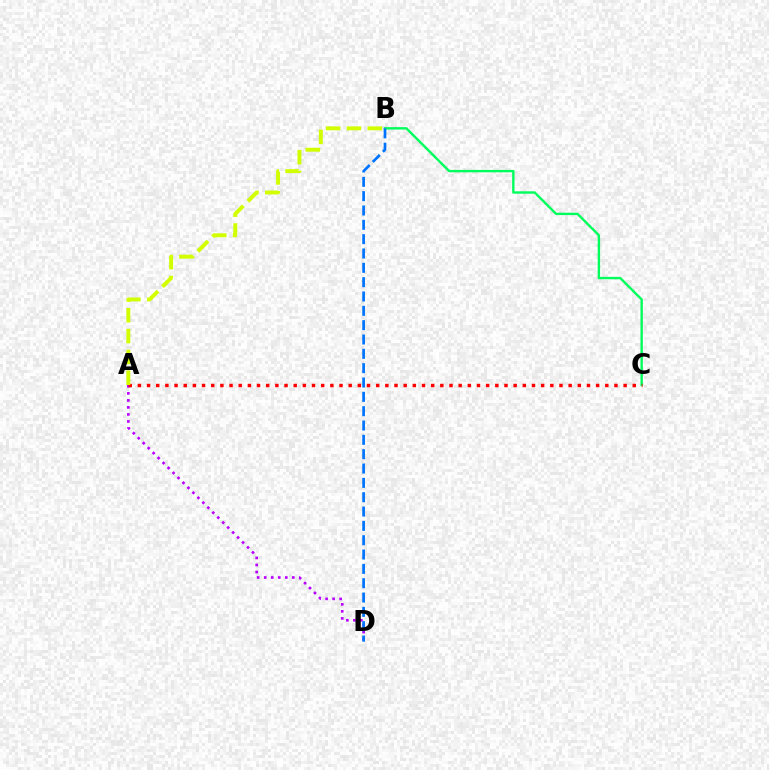{('B', 'C'): [{'color': '#00ff5c', 'line_style': 'solid', 'thickness': 1.73}], ('A', 'D'): [{'color': '#b900ff', 'line_style': 'dotted', 'thickness': 1.91}], ('A', 'C'): [{'color': '#ff0000', 'line_style': 'dotted', 'thickness': 2.49}], ('B', 'D'): [{'color': '#0074ff', 'line_style': 'dashed', 'thickness': 1.95}], ('A', 'B'): [{'color': '#d1ff00', 'line_style': 'dashed', 'thickness': 2.83}]}